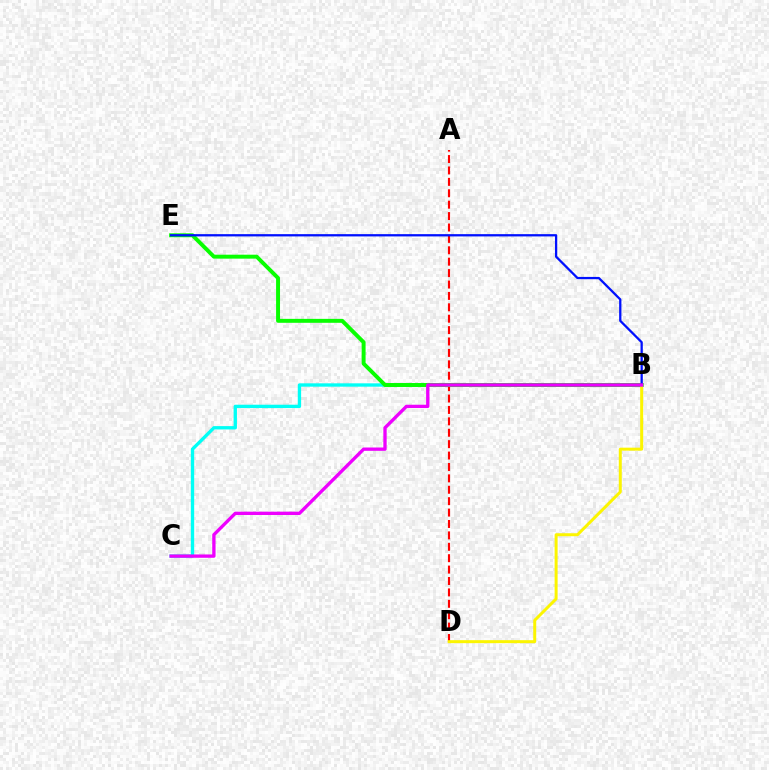{('A', 'D'): [{'color': '#ff0000', 'line_style': 'dashed', 'thickness': 1.55}], ('B', 'C'): [{'color': '#00fff6', 'line_style': 'solid', 'thickness': 2.41}, {'color': '#ee00ff', 'line_style': 'solid', 'thickness': 2.39}], ('B', 'E'): [{'color': '#08ff00', 'line_style': 'solid', 'thickness': 2.84}, {'color': '#0010ff', 'line_style': 'solid', 'thickness': 1.64}], ('B', 'D'): [{'color': '#fcf500', 'line_style': 'solid', 'thickness': 2.15}]}